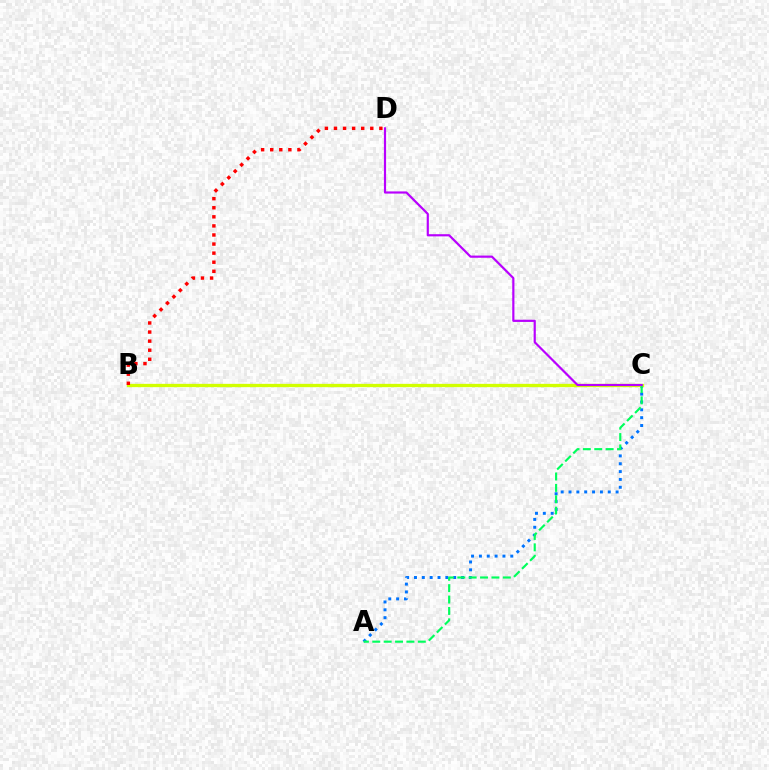{('A', 'C'): [{'color': '#0074ff', 'line_style': 'dotted', 'thickness': 2.13}, {'color': '#00ff5c', 'line_style': 'dashed', 'thickness': 1.55}], ('B', 'C'): [{'color': '#d1ff00', 'line_style': 'solid', 'thickness': 2.38}], ('B', 'D'): [{'color': '#ff0000', 'line_style': 'dotted', 'thickness': 2.47}], ('C', 'D'): [{'color': '#b900ff', 'line_style': 'solid', 'thickness': 1.57}]}